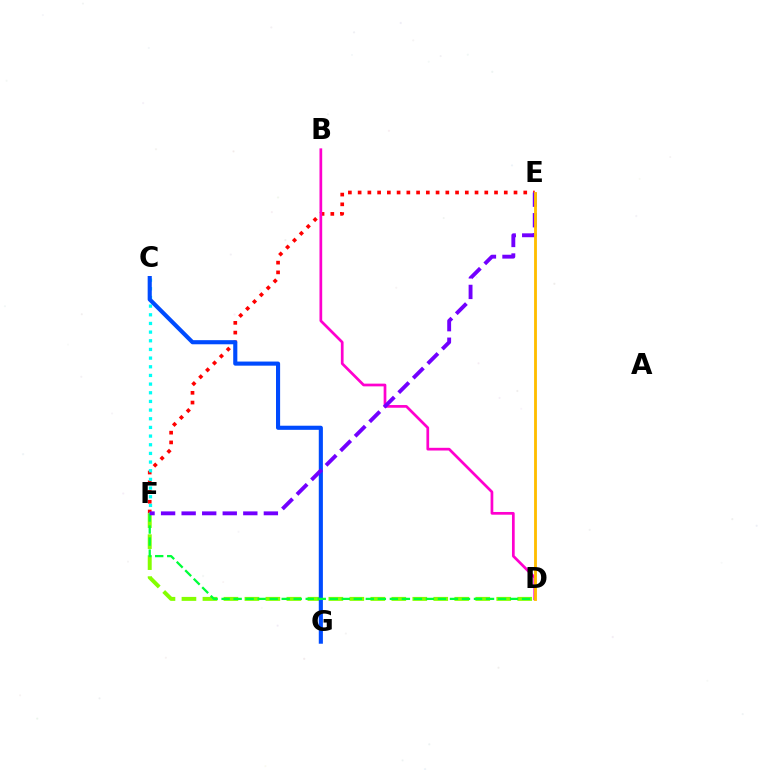{('E', 'F'): [{'color': '#ff0000', 'line_style': 'dotted', 'thickness': 2.65}, {'color': '#7200ff', 'line_style': 'dashed', 'thickness': 2.79}], ('D', 'F'): [{'color': '#84ff00', 'line_style': 'dashed', 'thickness': 2.85}, {'color': '#00ff39', 'line_style': 'dashed', 'thickness': 1.63}], ('C', 'F'): [{'color': '#00fff6', 'line_style': 'dotted', 'thickness': 2.35}], ('B', 'D'): [{'color': '#ff00cf', 'line_style': 'solid', 'thickness': 1.95}], ('C', 'G'): [{'color': '#004bff', 'line_style': 'solid', 'thickness': 2.96}], ('D', 'E'): [{'color': '#ffbd00', 'line_style': 'solid', 'thickness': 2.05}]}